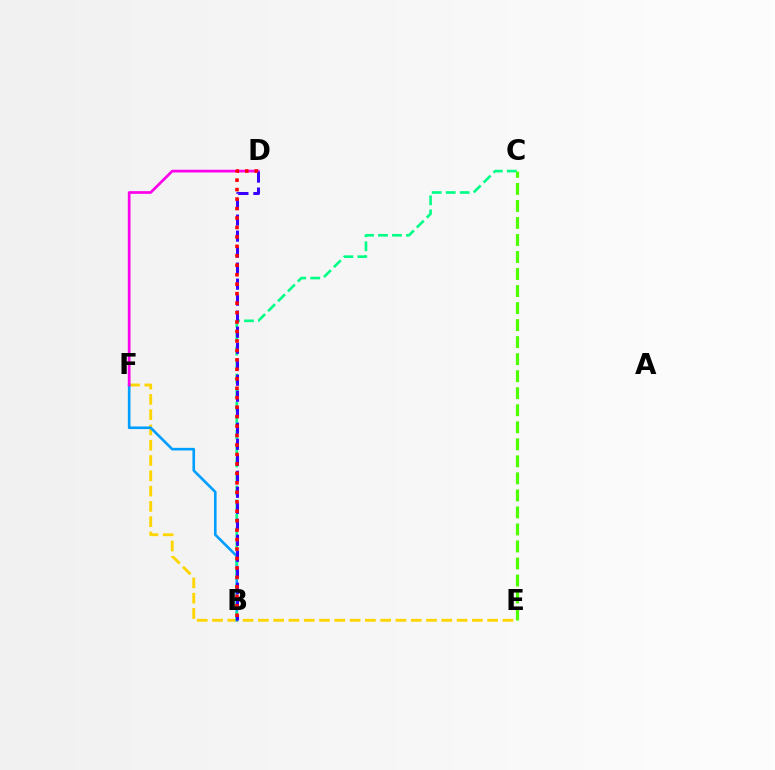{('E', 'F'): [{'color': '#ffd500', 'line_style': 'dashed', 'thickness': 2.08}], ('B', 'F'): [{'color': '#009eff', 'line_style': 'solid', 'thickness': 1.89}], ('B', 'C'): [{'color': '#00ff86', 'line_style': 'dashed', 'thickness': 1.9}], ('C', 'E'): [{'color': '#4fff00', 'line_style': 'dashed', 'thickness': 2.31}], ('D', 'F'): [{'color': '#ff00ed', 'line_style': 'solid', 'thickness': 1.95}], ('B', 'D'): [{'color': '#3700ff', 'line_style': 'dashed', 'thickness': 2.17}, {'color': '#ff0000', 'line_style': 'dotted', 'thickness': 2.57}]}